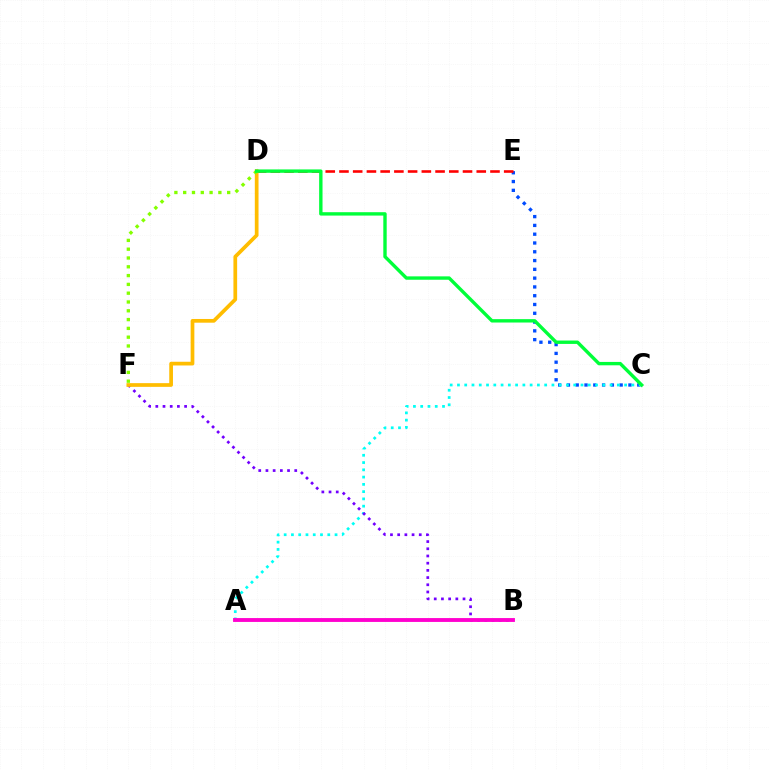{('C', 'E'): [{'color': '#004bff', 'line_style': 'dotted', 'thickness': 2.39}], ('A', 'C'): [{'color': '#00fff6', 'line_style': 'dotted', 'thickness': 1.97}], ('D', 'E'): [{'color': '#ff0000', 'line_style': 'dashed', 'thickness': 1.86}], ('B', 'F'): [{'color': '#7200ff', 'line_style': 'dotted', 'thickness': 1.96}], ('D', 'F'): [{'color': '#ffbd00', 'line_style': 'solid', 'thickness': 2.67}, {'color': '#84ff00', 'line_style': 'dotted', 'thickness': 2.39}], ('A', 'B'): [{'color': '#ff00cf', 'line_style': 'solid', 'thickness': 2.78}], ('C', 'D'): [{'color': '#00ff39', 'line_style': 'solid', 'thickness': 2.43}]}